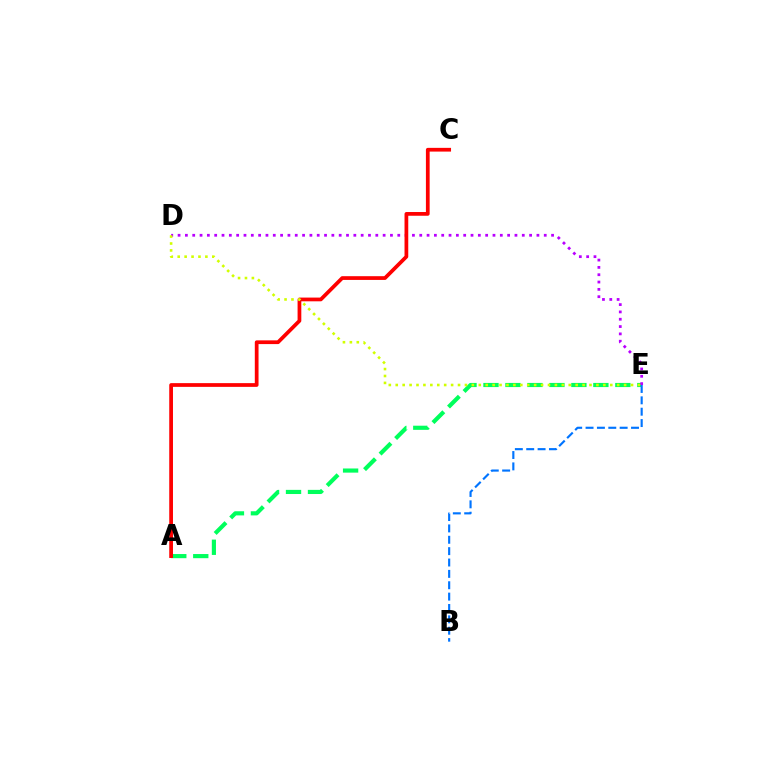{('A', 'E'): [{'color': '#00ff5c', 'line_style': 'dashed', 'thickness': 2.99}], ('D', 'E'): [{'color': '#b900ff', 'line_style': 'dotted', 'thickness': 1.99}, {'color': '#d1ff00', 'line_style': 'dotted', 'thickness': 1.88}], ('A', 'C'): [{'color': '#ff0000', 'line_style': 'solid', 'thickness': 2.69}], ('B', 'E'): [{'color': '#0074ff', 'line_style': 'dashed', 'thickness': 1.54}]}